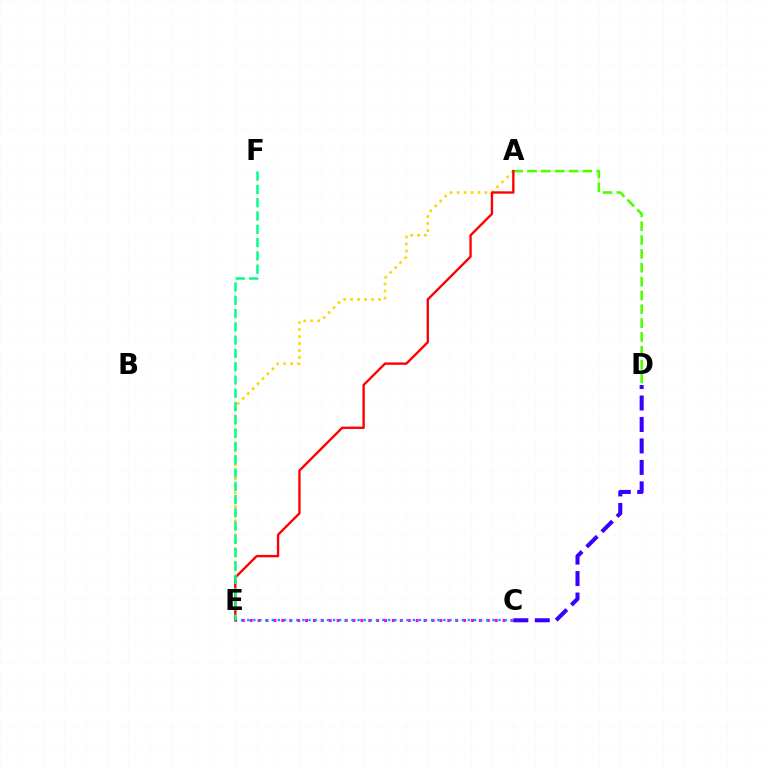{('C', 'E'): [{'color': '#ff00ed', 'line_style': 'dotted', 'thickness': 2.15}, {'color': '#009eff', 'line_style': 'dotted', 'thickness': 1.67}], ('A', 'E'): [{'color': '#ffd500', 'line_style': 'dotted', 'thickness': 1.9}, {'color': '#ff0000', 'line_style': 'solid', 'thickness': 1.7}], ('C', 'D'): [{'color': '#3700ff', 'line_style': 'dashed', 'thickness': 2.92}], ('A', 'D'): [{'color': '#4fff00', 'line_style': 'dashed', 'thickness': 1.88}], ('E', 'F'): [{'color': '#00ff86', 'line_style': 'dashed', 'thickness': 1.81}]}